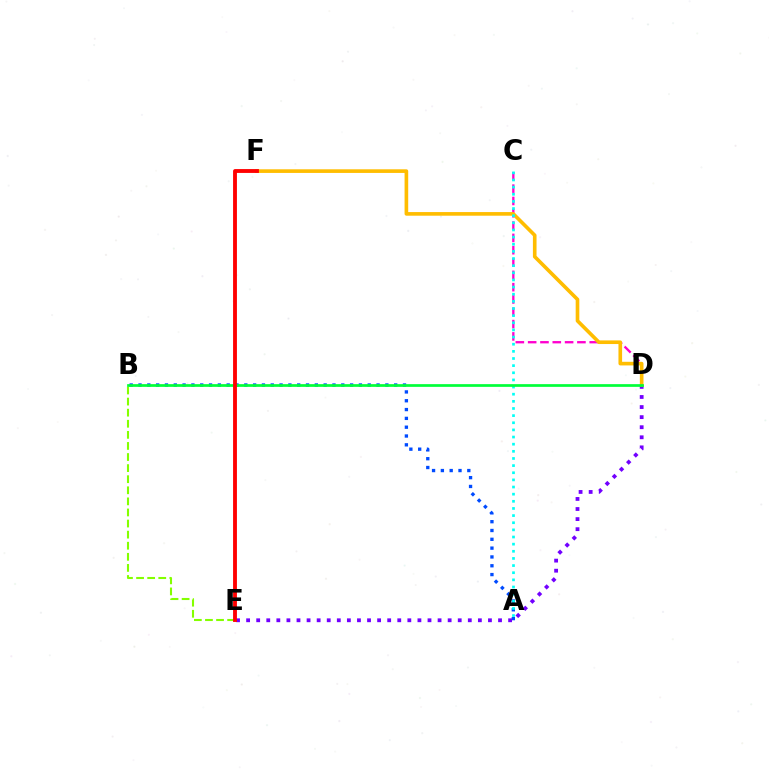{('A', 'B'): [{'color': '#004bff', 'line_style': 'dotted', 'thickness': 2.4}], ('D', 'E'): [{'color': '#7200ff', 'line_style': 'dotted', 'thickness': 2.74}], ('B', 'E'): [{'color': '#84ff00', 'line_style': 'dashed', 'thickness': 1.51}], ('C', 'D'): [{'color': '#ff00cf', 'line_style': 'dashed', 'thickness': 1.67}], ('D', 'F'): [{'color': '#ffbd00', 'line_style': 'solid', 'thickness': 2.62}], ('A', 'C'): [{'color': '#00fff6', 'line_style': 'dotted', 'thickness': 1.94}], ('B', 'D'): [{'color': '#00ff39', 'line_style': 'solid', 'thickness': 1.95}], ('E', 'F'): [{'color': '#ff0000', 'line_style': 'solid', 'thickness': 2.78}]}